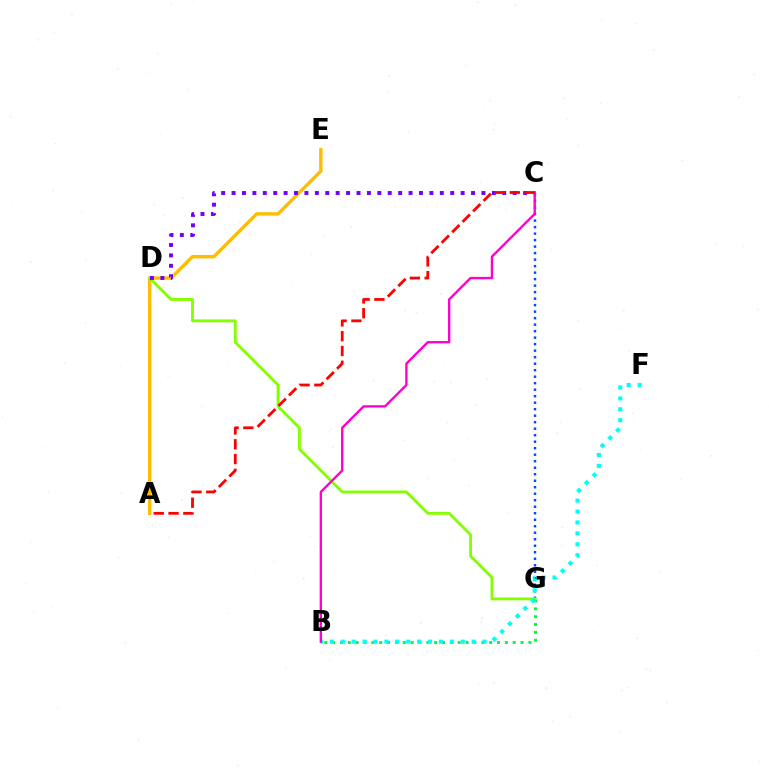{('C', 'G'): [{'color': '#004bff', 'line_style': 'dotted', 'thickness': 1.77}], ('A', 'E'): [{'color': '#ffbd00', 'line_style': 'solid', 'thickness': 2.45}], ('D', 'G'): [{'color': '#84ff00', 'line_style': 'solid', 'thickness': 2.05}], ('B', 'G'): [{'color': '#00ff39', 'line_style': 'dotted', 'thickness': 2.13}], ('B', 'F'): [{'color': '#00fff6', 'line_style': 'dotted', 'thickness': 2.96}], ('C', 'D'): [{'color': '#7200ff', 'line_style': 'dotted', 'thickness': 2.83}], ('B', 'C'): [{'color': '#ff00cf', 'line_style': 'solid', 'thickness': 1.71}], ('A', 'C'): [{'color': '#ff0000', 'line_style': 'dashed', 'thickness': 2.01}]}